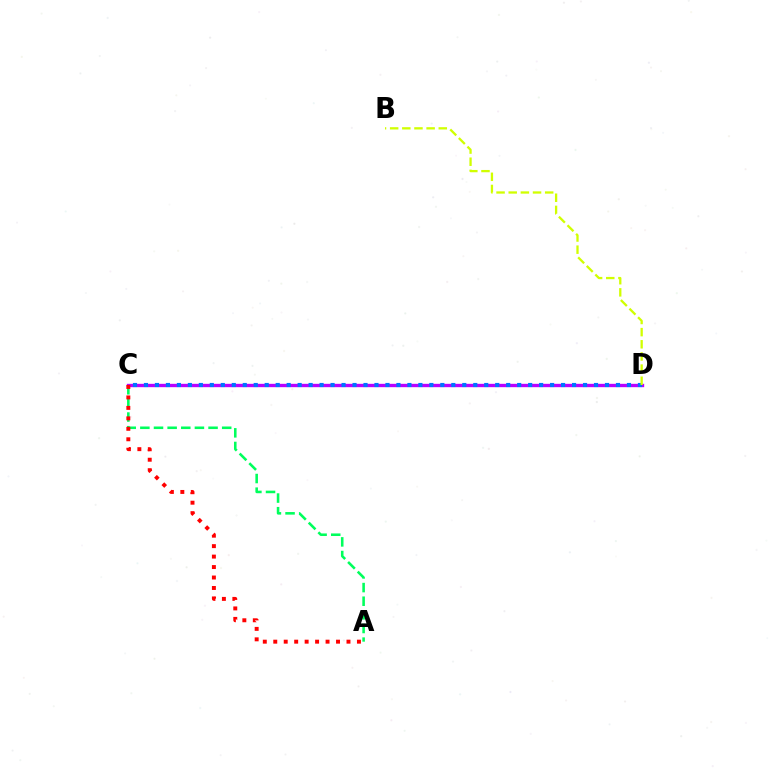{('A', 'C'): [{'color': '#00ff5c', 'line_style': 'dashed', 'thickness': 1.85}, {'color': '#ff0000', 'line_style': 'dotted', 'thickness': 2.84}], ('C', 'D'): [{'color': '#b900ff', 'line_style': 'solid', 'thickness': 2.42}, {'color': '#0074ff', 'line_style': 'dotted', 'thickness': 2.98}], ('B', 'D'): [{'color': '#d1ff00', 'line_style': 'dashed', 'thickness': 1.65}]}